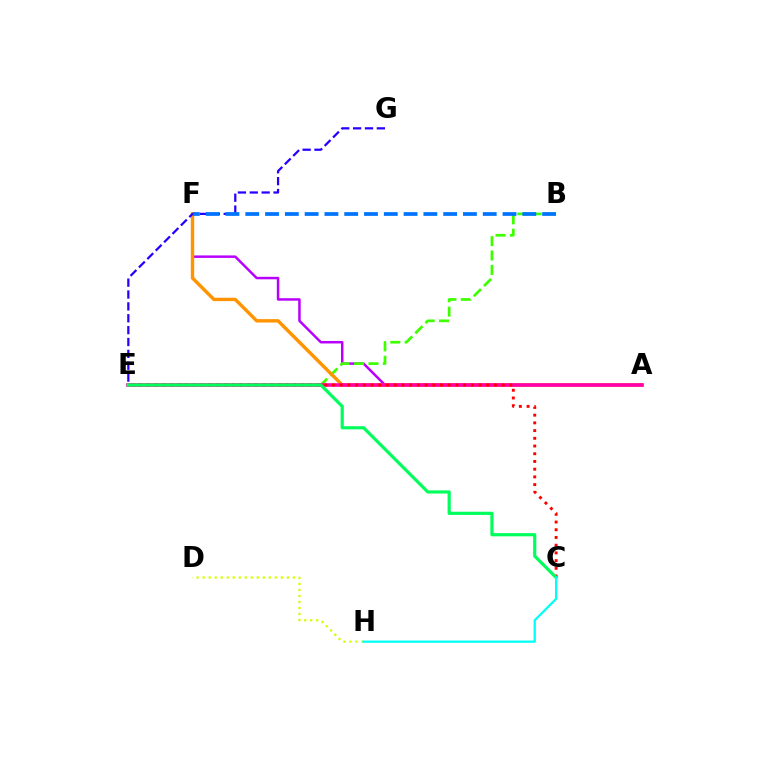{('A', 'F'): [{'color': '#b900ff', 'line_style': 'solid', 'thickness': 1.8}, {'color': '#ff9400', 'line_style': 'solid', 'thickness': 2.44}], ('B', 'E'): [{'color': '#3dff00', 'line_style': 'dashed', 'thickness': 1.96}], ('A', 'E'): [{'color': '#ff00ac', 'line_style': 'solid', 'thickness': 2.57}], ('D', 'H'): [{'color': '#d1ff00', 'line_style': 'dotted', 'thickness': 1.63}], ('C', 'E'): [{'color': '#ff0000', 'line_style': 'dotted', 'thickness': 2.1}, {'color': '#00ff5c', 'line_style': 'solid', 'thickness': 2.29}], ('C', 'H'): [{'color': '#00fff6', 'line_style': 'solid', 'thickness': 1.62}], ('E', 'G'): [{'color': '#2500ff', 'line_style': 'dashed', 'thickness': 1.61}], ('B', 'F'): [{'color': '#0074ff', 'line_style': 'dashed', 'thickness': 2.69}]}